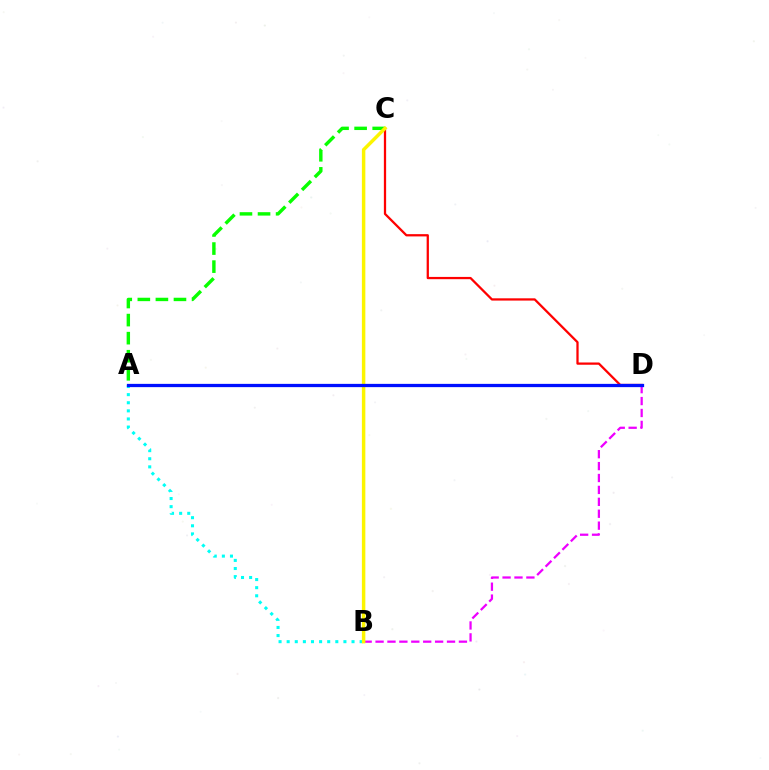{('A', 'B'): [{'color': '#00fff6', 'line_style': 'dotted', 'thickness': 2.2}], ('A', 'C'): [{'color': '#08ff00', 'line_style': 'dashed', 'thickness': 2.45}], ('C', 'D'): [{'color': '#ff0000', 'line_style': 'solid', 'thickness': 1.63}], ('B', 'D'): [{'color': '#ee00ff', 'line_style': 'dashed', 'thickness': 1.62}], ('B', 'C'): [{'color': '#fcf500', 'line_style': 'solid', 'thickness': 2.49}], ('A', 'D'): [{'color': '#0010ff', 'line_style': 'solid', 'thickness': 2.35}]}